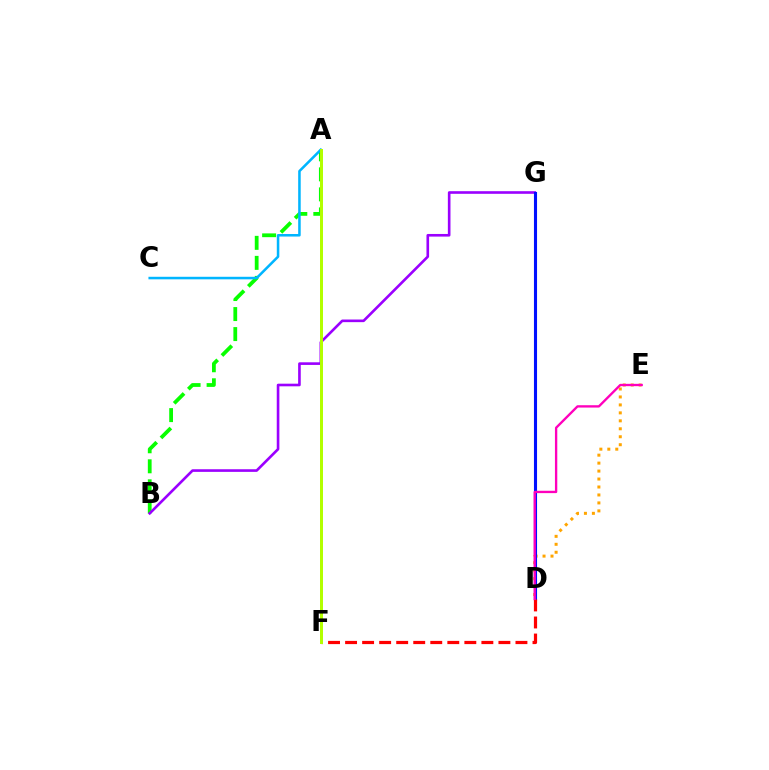{('D', 'E'): [{'color': '#ffa500', 'line_style': 'dotted', 'thickness': 2.16}, {'color': '#ff00bd', 'line_style': 'solid', 'thickness': 1.69}], ('A', 'F'): [{'color': '#00ff9d', 'line_style': 'dashed', 'thickness': 1.92}, {'color': '#b3ff00', 'line_style': 'solid', 'thickness': 2.15}], ('A', 'B'): [{'color': '#08ff00', 'line_style': 'dashed', 'thickness': 2.72}], ('A', 'C'): [{'color': '#00b5ff', 'line_style': 'solid', 'thickness': 1.83}], ('B', 'G'): [{'color': '#9b00ff', 'line_style': 'solid', 'thickness': 1.89}], ('D', 'G'): [{'color': '#0010ff', 'line_style': 'solid', 'thickness': 2.23}], ('D', 'F'): [{'color': '#ff0000', 'line_style': 'dashed', 'thickness': 2.31}]}